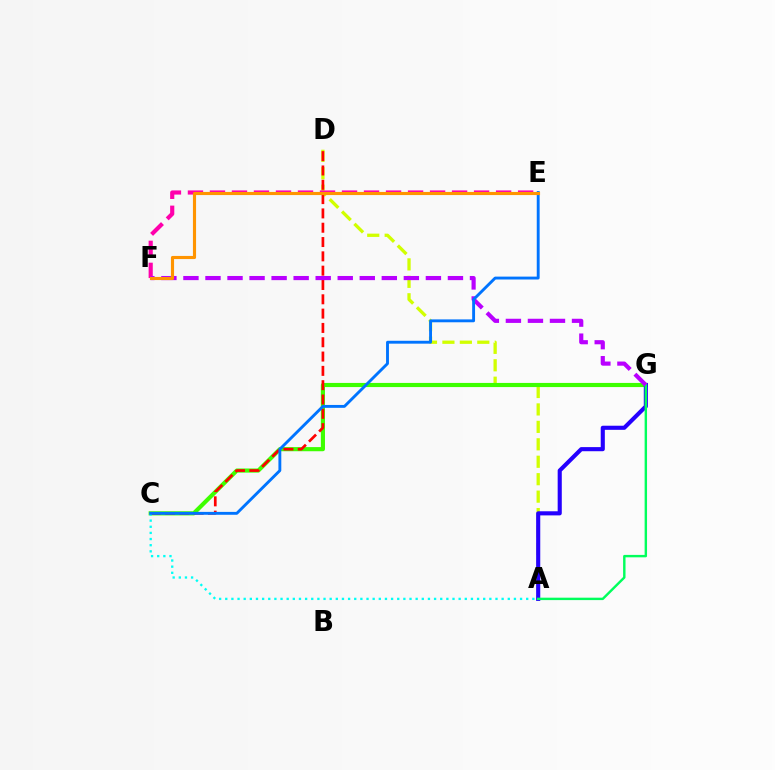{('A', 'D'): [{'color': '#d1ff00', 'line_style': 'dashed', 'thickness': 2.37}], ('C', 'G'): [{'color': '#3dff00', 'line_style': 'solid', 'thickness': 2.98}], ('C', 'D'): [{'color': '#ff0000', 'line_style': 'dashed', 'thickness': 1.94}], ('A', 'C'): [{'color': '#00fff6', 'line_style': 'dotted', 'thickness': 1.67}], ('A', 'G'): [{'color': '#2500ff', 'line_style': 'solid', 'thickness': 2.96}, {'color': '#00ff5c', 'line_style': 'solid', 'thickness': 1.74}], ('E', 'F'): [{'color': '#ff00ac', 'line_style': 'dashed', 'thickness': 2.99}, {'color': '#ff9400', 'line_style': 'solid', 'thickness': 2.25}], ('F', 'G'): [{'color': '#b900ff', 'line_style': 'dashed', 'thickness': 2.99}], ('C', 'E'): [{'color': '#0074ff', 'line_style': 'solid', 'thickness': 2.07}]}